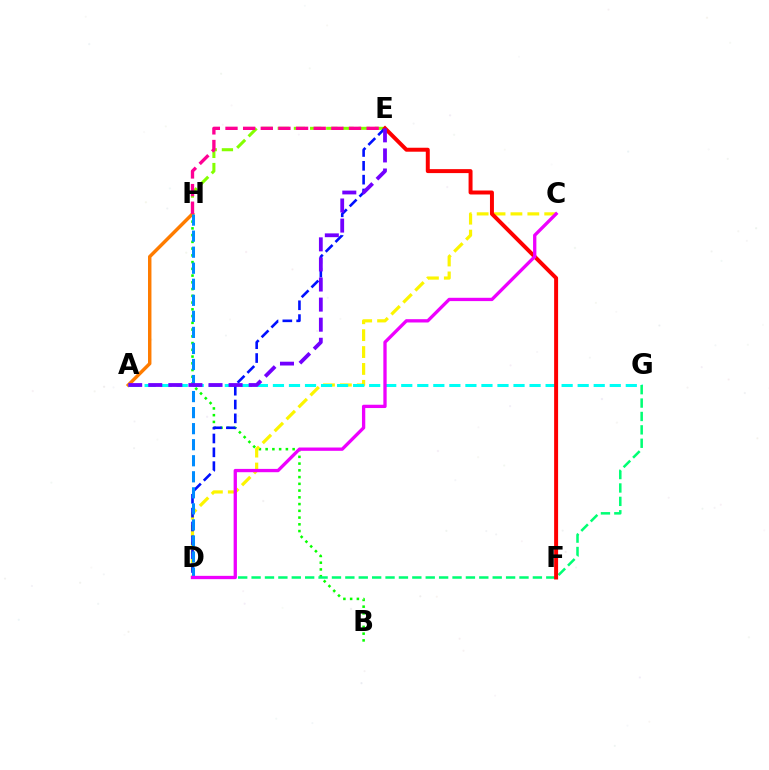{('E', 'H'): [{'color': '#84ff00', 'line_style': 'dashed', 'thickness': 2.2}, {'color': '#ff0094', 'line_style': 'dashed', 'thickness': 2.4}], ('B', 'H'): [{'color': '#08ff00', 'line_style': 'dotted', 'thickness': 1.83}], ('C', 'D'): [{'color': '#fcf500', 'line_style': 'dashed', 'thickness': 2.29}, {'color': '#ee00ff', 'line_style': 'solid', 'thickness': 2.38}], ('A', 'H'): [{'color': '#ff7c00', 'line_style': 'solid', 'thickness': 2.48}], ('A', 'G'): [{'color': '#00fff6', 'line_style': 'dashed', 'thickness': 2.18}], ('D', 'E'): [{'color': '#0010ff', 'line_style': 'dashed', 'thickness': 1.88}], ('D', 'G'): [{'color': '#00ff74', 'line_style': 'dashed', 'thickness': 1.82}], ('D', 'H'): [{'color': '#008cff', 'line_style': 'dashed', 'thickness': 2.18}], ('E', 'F'): [{'color': '#ff0000', 'line_style': 'solid', 'thickness': 2.86}], ('A', 'E'): [{'color': '#7200ff', 'line_style': 'dashed', 'thickness': 2.73}]}